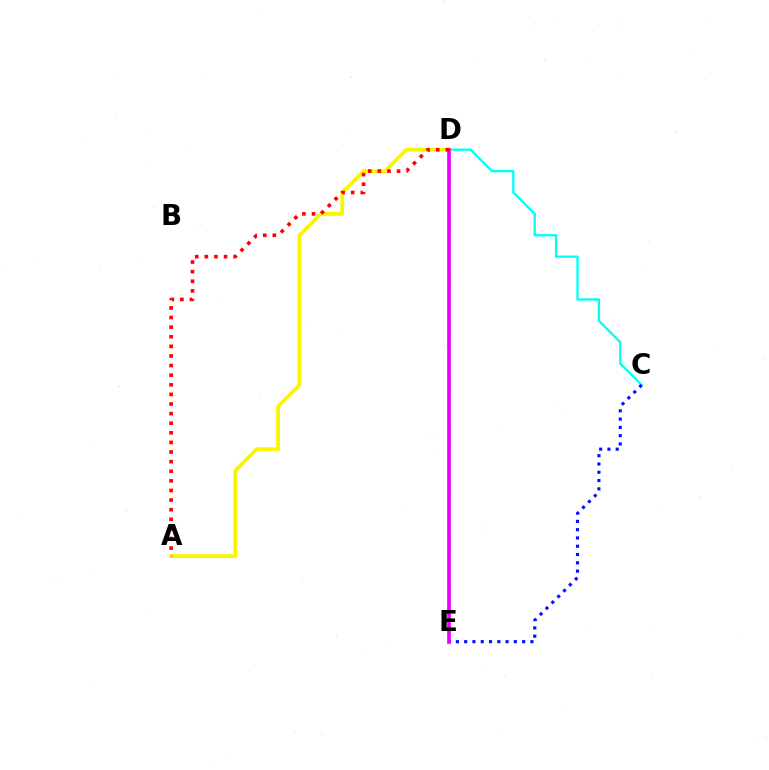{('D', 'E'): [{'color': '#08ff00', 'line_style': 'dotted', 'thickness': 1.89}, {'color': '#ee00ff', 'line_style': 'solid', 'thickness': 2.63}], ('C', 'D'): [{'color': '#00fff6', 'line_style': 'solid', 'thickness': 1.67}], ('A', 'D'): [{'color': '#fcf500', 'line_style': 'solid', 'thickness': 2.72}, {'color': '#ff0000', 'line_style': 'dotted', 'thickness': 2.61}], ('C', 'E'): [{'color': '#0010ff', 'line_style': 'dotted', 'thickness': 2.25}]}